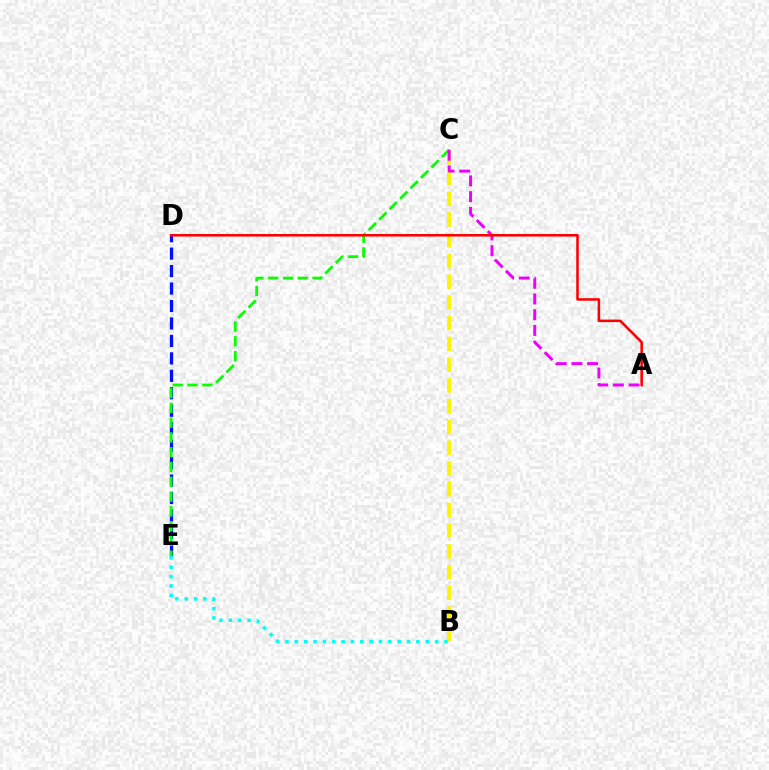{('D', 'E'): [{'color': '#0010ff', 'line_style': 'dashed', 'thickness': 2.37}], ('B', 'C'): [{'color': '#fcf500', 'line_style': 'dashed', 'thickness': 2.82}], ('C', 'E'): [{'color': '#08ff00', 'line_style': 'dashed', 'thickness': 2.01}], ('B', 'E'): [{'color': '#00fff6', 'line_style': 'dotted', 'thickness': 2.54}], ('A', 'C'): [{'color': '#ee00ff', 'line_style': 'dashed', 'thickness': 2.13}], ('A', 'D'): [{'color': '#ff0000', 'line_style': 'solid', 'thickness': 1.83}]}